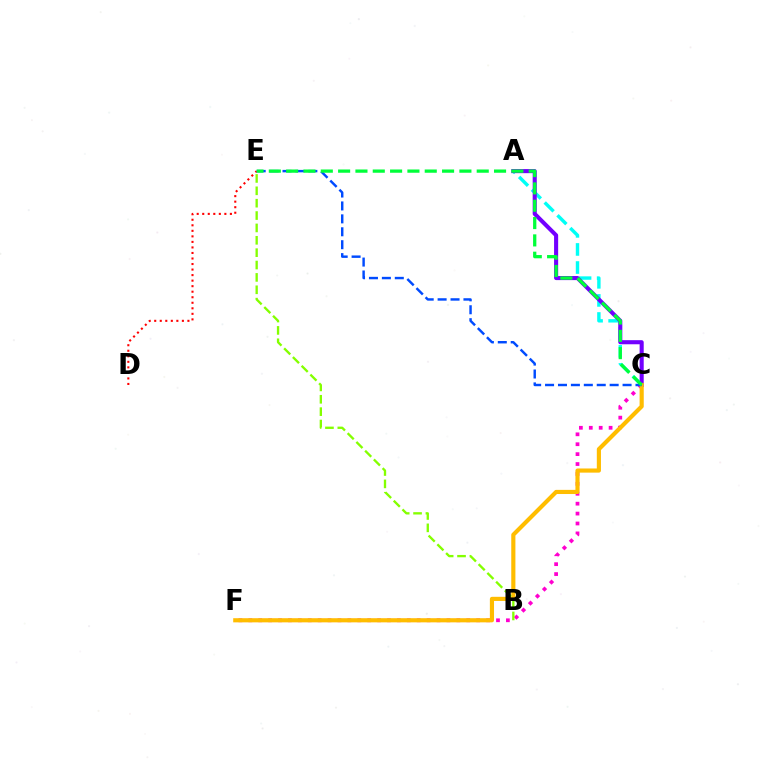{('A', 'C'): [{'color': '#00fff6', 'line_style': 'dashed', 'thickness': 2.46}, {'color': '#7200ff', 'line_style': 'solid', 'thickness': 2.95}], ('D', 'E'): [{'color': '#ff0000', 'line_style': 'dotted', 'thickness': 1.5}], ('C', 'F'): [{'color': '#ff00cf', 'line_style': 'dotted', 'thickness': 2.69}, {'color': '#ffbd00', 'line_style': 'solid', 'thickness': 2.99}], ('B', 'E'): [{'color': '#84ff00', 'line_style': 'dashed', 'thickness': 1.68}], ('C', 'E'): [{'color': '#004bff', 'line_style': 'dashed', 'thickness': 1.75}, {'color': '#00ff39', 'line_style': 'dashed', 'thickness': 2.35}]}